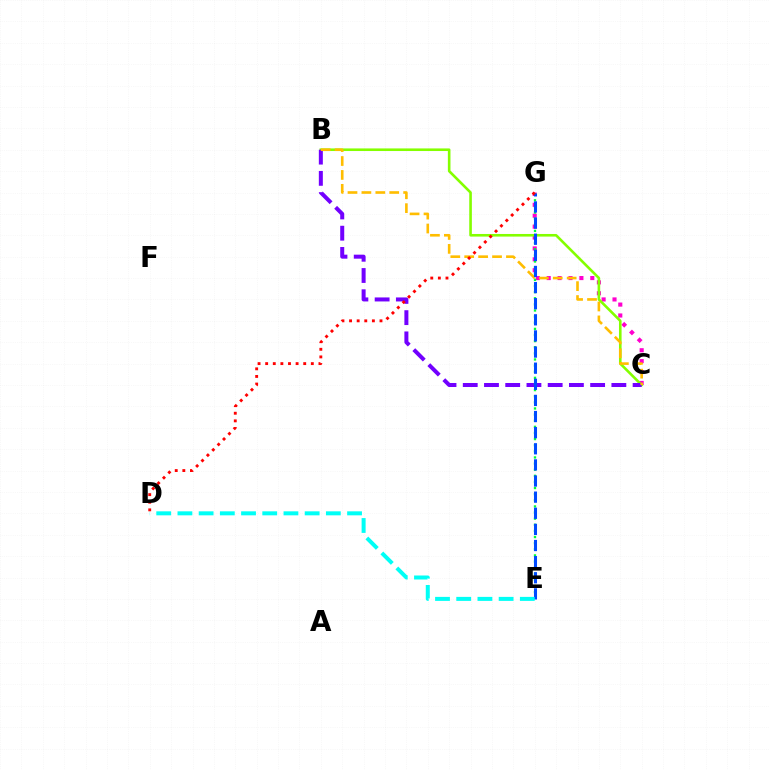{('C', 'G'): [{'color': '#ff00cf', 'line_style': 'dotted', 'thickness': 2.96}], ('B', 'C'): [{'color': '#84ff00', 'line_style': 'solid', 'thickness': 1.88}, {'color': '#7200ff', 'line_style': 'dashed', 'thickness': 2.88}, {'color': '#ffbd00', 'line_style': 'dashed', 'thickness': 1.89}], ('E', 'G'): [{'color': '#00ff39', 'line_style': 'dotted', 'thickness': 1.66}, {'color': '#004bff', 'line_style': 'dashed', 'thickness': 2.19}], ('D', 'E'): [{'color': '#00fff6', 'line_style': 'dashed', 'thickness': 2.88}], ('D', 'G'): [{'color': '#ff0000', 'line_style': 'dotted', 'thickness': 2.07}]}